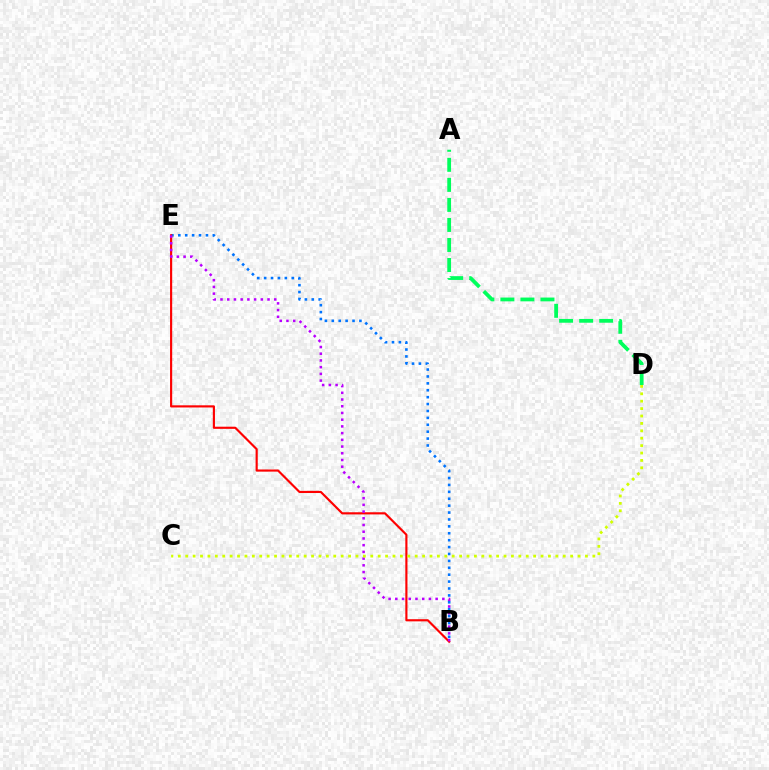{('B', 'E'): [{'color': '#0074ff', 'line_style': 'dotted', 'thickness': 1.88}, {'color': '#ff0000', 'line_style': 'solid', 'thickness': 1.55}, {'color': '#b900ff', 'line_style': 'dotted', 'thickness': 1.83}], ('A', 'D'): [{'color': '#00ff5c', 'line_style': 'dashed', 'thickness': 2.72}], ('C', 'D'): [{'color': '#d1ff00', 'line_style': 'dotted', 'thickness': 2.01}]}